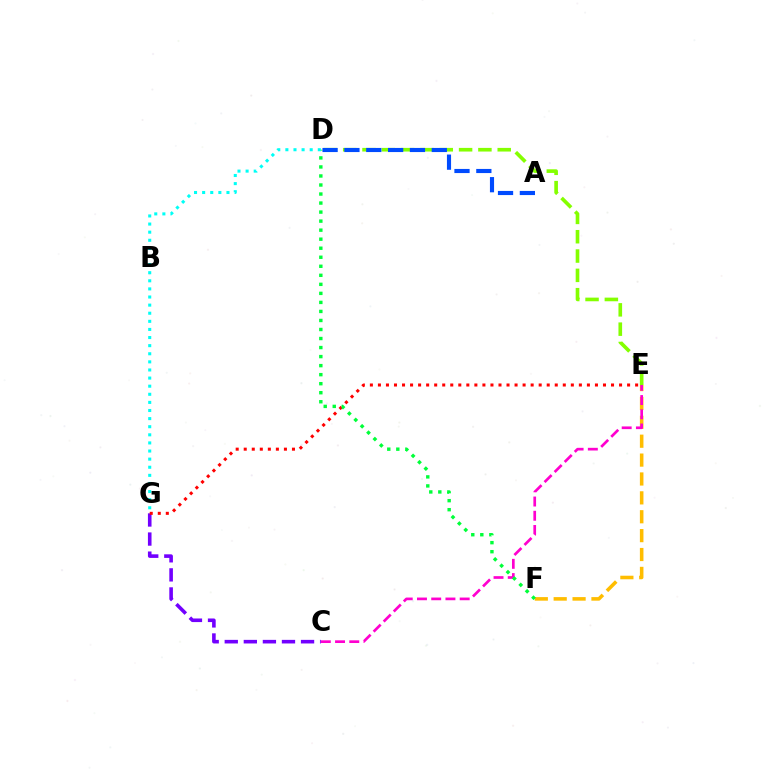{('D', 'E'): [{'color': '#84ff00', 'line_style': 'dashed', 'thickness': 2.62}], ('E', 'F'): [{'color': '#ffbd00', 'line_style': 'dashed', 'thickness': 2.57}], ('C', 'G'): [{'color': '#7200ff', 'line_style': 'dashed', 'thickness': 2.59}], ('E', 'G'): [{'color': '#ff0000', 'line_style': 'dotted', 'thickness': 2.18}], ('C', 'E'): [{'color': '#ff00cf', 'line_style': 'dashed', 'thickness': 1.93}], ('D', 'F'): [{'color': '#00ff39', 'line_style': 'dotted', 'thickness': 2.45}], ('D', 'G'): [{'color': '#00fff6', 'line_style': 'dotted', 'thickness': 2.2}], ('A', 'D'): [{'color': '#004bff', 'line_style': 'dashed', 'thickness': 2.97}]}